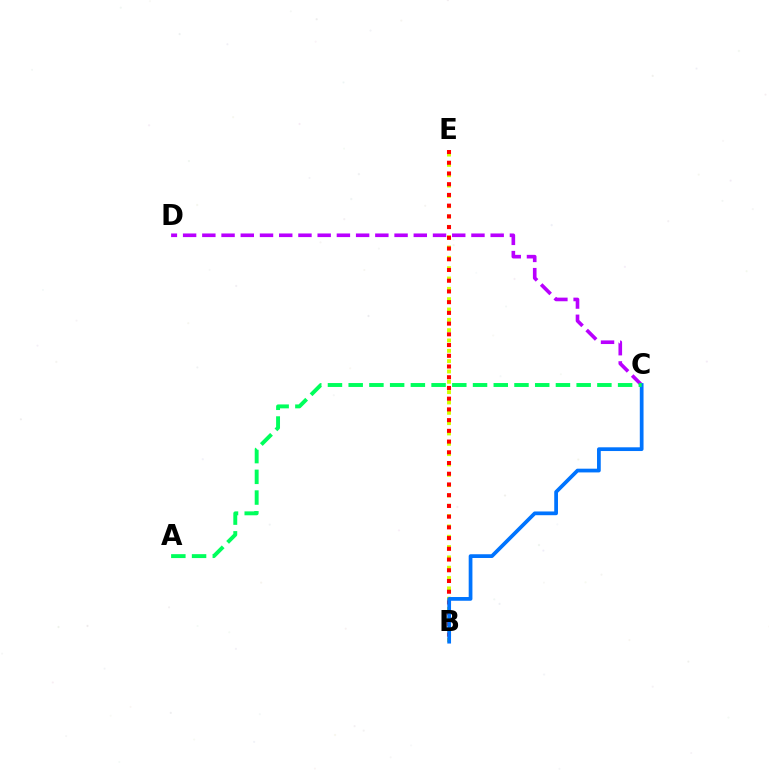{('B', 'E'): [{'color': '#d1ff00', 'line_style': 'dotted', 'thickness': 2.81}, {'color': '#ff0000', 'line_style': 'dotted', 'thickness': 2.91}], ('C', 'D'): [{'color': '#b900ff', 'line_style': 'dashed', 'thickness': 2.61}], ('B', 'C'): [{'color': '#0074ff', 'line_style': 'solid', 'thickness': 2.69}], ('A', 'C'): [{'color': '#00ff5c', 'line_style': 'dashed', 'thickness': 2.82}]}